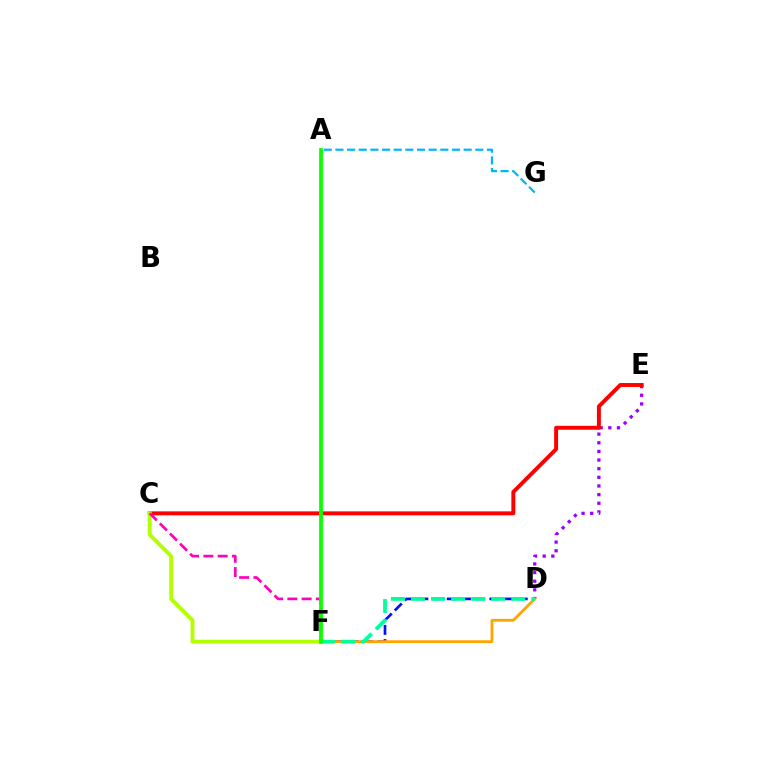{('D', 'F'): [{'color': '#0010ff', 'line_style': 'dashed', 'thickness': 1.93}, {'color': '#ffa500', 'line_style': 'solid', 'thickness': 2.03}, {'color': '#00ff9d', 'line_style': 'dashed', 'thickness': 2.73}], ('D', 'E'): [{'color': '#9b00ff', 'line_style': 'dotted', 'thickness': 2.35}], ('C', 'E'): [{'color': '#ff0000', 'line_style': 'solid', 'thickness': 2.84}], ('A', 'G'): [{'color': '#00b5ff', 'line_style': 'dashed', 'thickness': 1.58}], ('C', 'F'): [{'color': '#b3ff00', 'line_style': 'solid', 'thickness': 2.8}, {'color': '#ff00bd', 'line_style': 'dashed', 'thickness': 1.94}], ('A', 'F'): [{'color': '#08ff00', 'line_style': 'solid', 'thickness': 2.7}]}